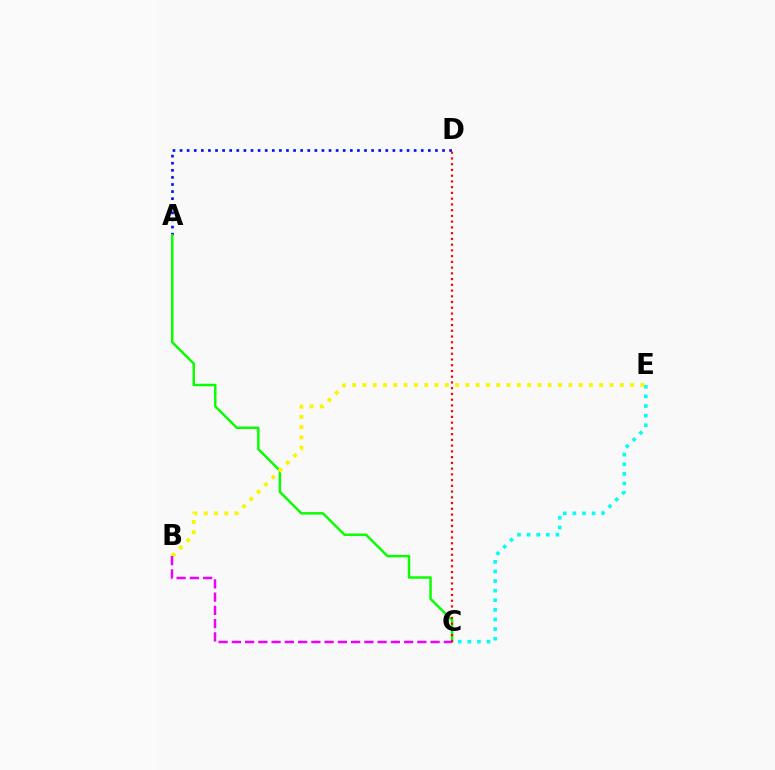{('A', 'D'): [{'color': '#0010ff', 'line_style': 'dotted', 'thickness': 1.93}], ('C', 'E'): [{'color': '#00fff6', 'line_style': 'dotted', 'thickness': 2.61}], ('A', 'C'): [{'color': '#08ff00', 'line_style': 'solid', 'thickness': 1.77}], ('B', 'E'): [{'color': '#fcf500', 'line_style': 'dotted', 'thickness': 2.8}], ('C', 'D'): [{'color': '#ff0000', 'line_style': 'dotted', 'thickness': 1.56}], ('B', 'C'): [{'color': '#ee00ff', 'line_style': 'dashed', 'thickness': 1.8}]}